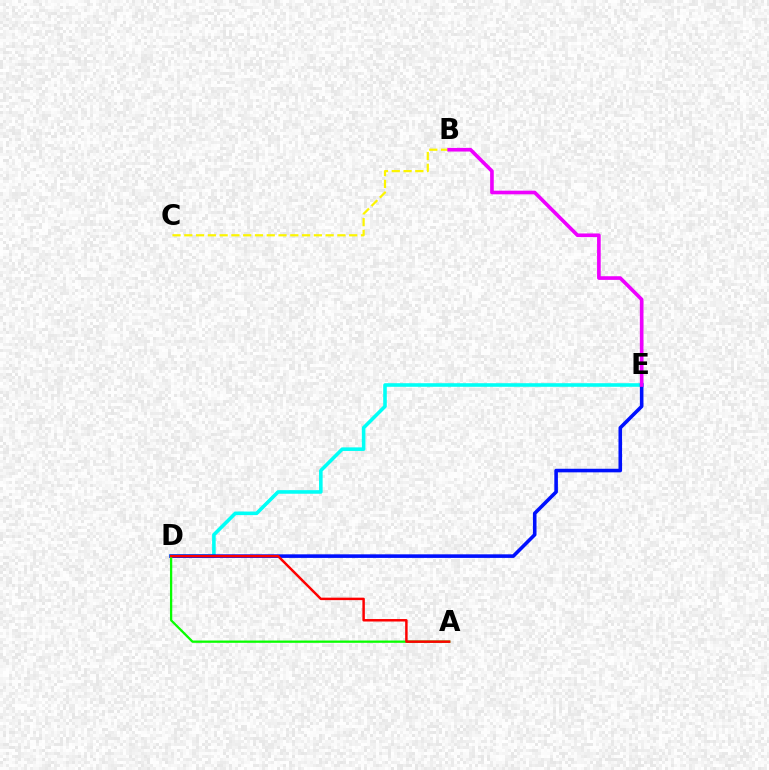{('D', 'E'): [{'color': '#00fff6', 'line_style': 'solid', 'thickness': 2.58}, {'color': '#0010ff', 'line_style': 'solid', 'thickness': 2.58}], ('B', 'C'): [{'color': '#fcf500', 'line_style': 'dashed', 'thickness': 1.6}], ('A', 'D'): [{'color': '#08ff00', 'line_style': 'solid', 'thickness': 1.64}, {'color': '#ff0000', 'line_style': 'solid', 'thickness': 1.78}], ('B', 'E'): [{'color': '#ee00ff', 'line_style': 'solid', 'thickness': 2.62}]}